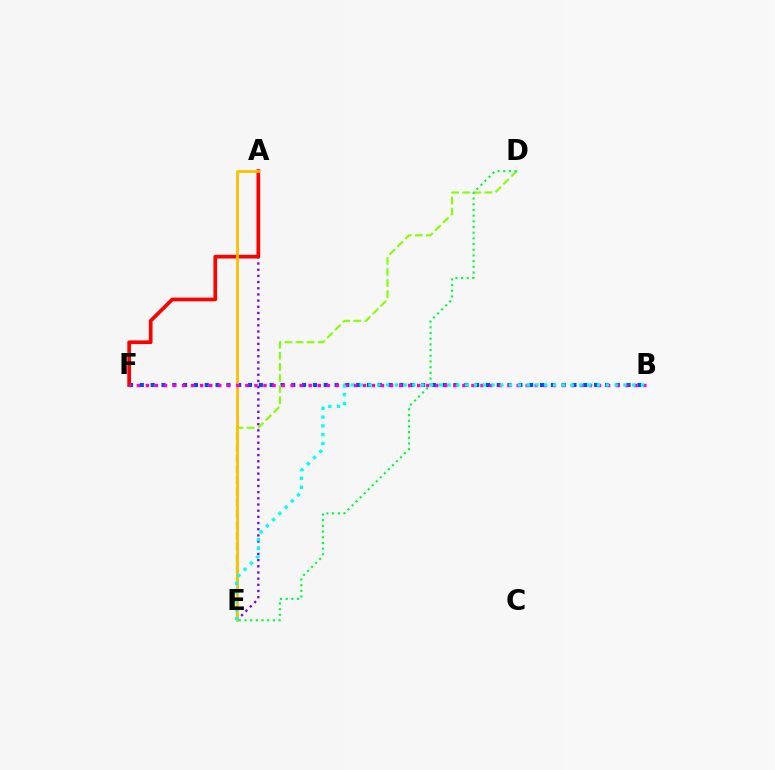{('A', 'E'): [{'color': '#7200ff', 'line_style': 'dotted', 'thickness': 1.68}, {'color': '#ffbd00', 'line_style': 'solid', 'thickness': 2.0}], ('B', 'F'): [{'color': '#004bff', 'line_style': 'dotted', 'thickness': 2.94}, {'color': '#ff00cf', 'line_style': 'dotted', 'thickness': 2.46}], ('D', 'E'): [{'color': '#84ff00', 'line_style': 'dashed', 'thickness': 1.51}, {'color': '#00ff39', 'line_style': 'dotted', 'thickness': 1.55}], ('A', 'F'): [{'color': '#ff0000', 'line_style': 'solid', 'thickness': 2.66}], ('B', 'E'): [{'color': '#00fff6', 'line_style': 'dotted', 'thickness': 2.39}]}